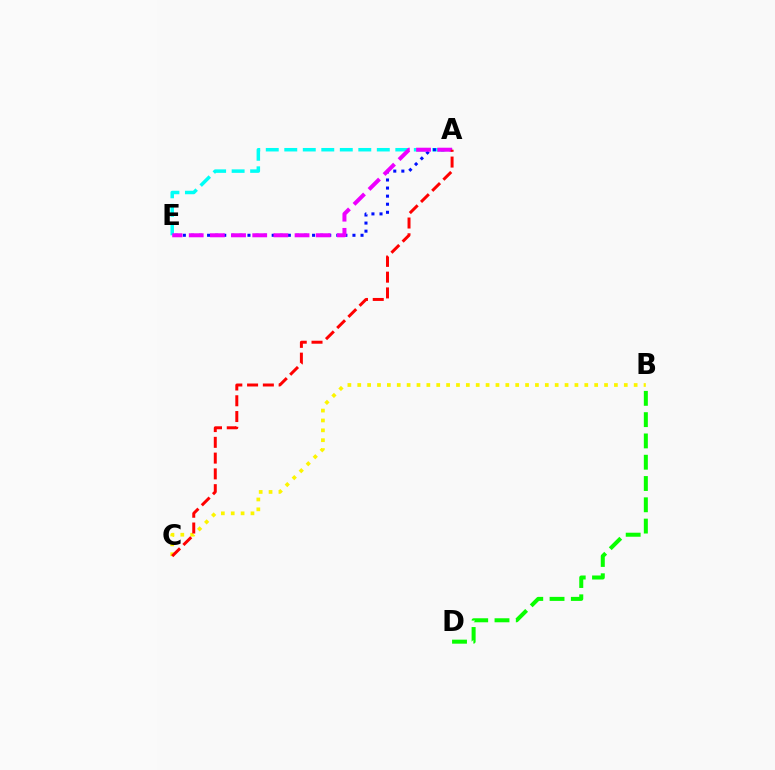{('A', 'E'): [{'color': '#00fff6', 'line_style': 'dashed', 'thickness': 2.51}, {'color': '#0010ff', 'line_style': 'dotted', 'thickness': 2.19}, {'color': '#ee00ff', 'line_style': 'dashed', 'thickness': 2.88}], ('B', 'D'): [{'color': '#08ff00', 'line_style': 'dashed', 'thickness': 2.89}], ('B', 'C'): [{'color': '#fcf500', 'line_style': 'dotted', 'thickness': 2.68}], ('A', 'C'): [{'color': '#ff0000', 'line_style': 'dashed', 'thickness': 2.14}]}